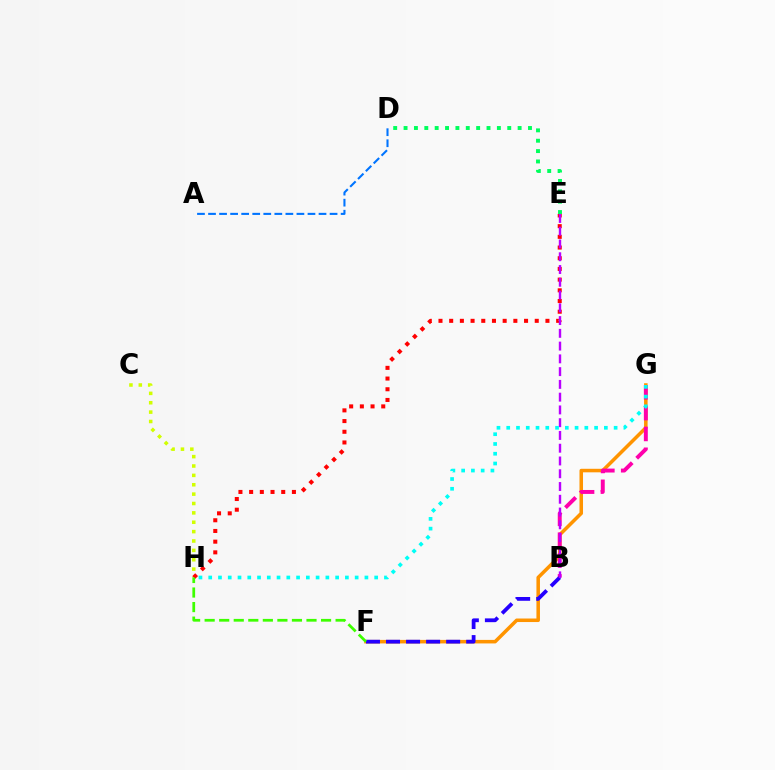{('F', 'G'): [{'color': '#ff9400', 'line_style': 'solid', 'thickness': 2.54}], ('B', 'G'): [{'color': '#ff00ac', 'line_style': 'dashed', 'thickness': 2.83}], ('C', 'H'): [{'color': '#d1ff00', 'line_style': 'dotted', 'thickness': 2.55}], ('E', 'H'): [{'color': '#ff0000', 'line_style': 'dotted', 'thickness': 2.91}], ('D', 'E'): [{'color': '#00ff5c', 'line_style': 'dotted', 'thickness': 2.82}], ('B', 'F'): [{'color': '#2500ff', 'line_style': 'dashed', 'thickness': 2.72}], ('B', 'E'): [{'color': '#b900ff', 'line_style': 'dashed', 'thickness': 1.73}], ('F', 'H'): [{'color': '#3dff00', 'line_style': 'dashed', 'thickness': 1.98}], ('G', 'H'): [{'color': '#00fff6', 'line_style': 'dotted', 'thickness': 2.65}], ('A', 'D'): [{'color': '#0074ff', 'line_style': 'dashed', 'thickness': 1.5}]}